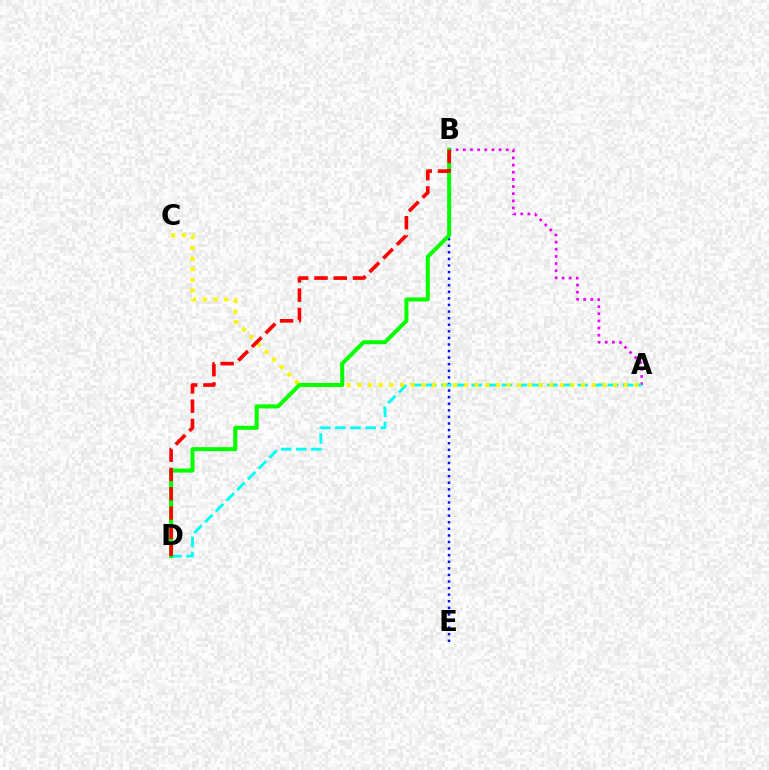{('B', 'E'): [{'color': '#0010ff', 'line_style': 'dotted', 'thickness': 1.79}], ('A', 'B'): [{'color': '#ee00ff', 'line_style': 'dotted', 'thickness': 1.94}], ('A', 'D'): [{'color': '#00fff6', 'line_style': 'dashed', 'thickness': 2.06}], ('A', 'C'): [{'color': '#fcf500', 'line_style': 'dotted', 'thickness': 2.89}], ('B', 'D'): [{'color': '#08ff00', 'line_style': 'solid', 'thickness': 2.91}, {'color': '#ff0000', 'line_style': 'dashed', 'thickness': 2.62}]}